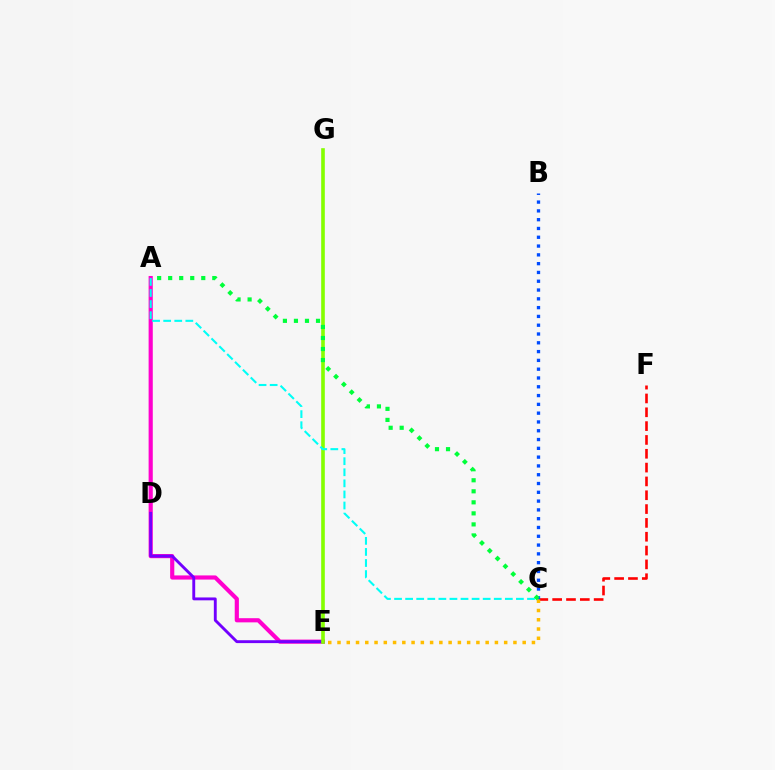{('A', 'E'): [{'color': '#ff00cf', 'line_style': 'solid', 'thickness': 2.99}], ('D', 'E'): [{'color': '#7200ff', 'line_style': 'solid', 'thickness': 2.07}], ('C', 'F'): [{'color': '#ff0000', 'line_style': 'dashed', 'thickness': 1.88}], ('B', 'C'): [{'color': '#004bff', 'line_style': 'dotted', 'thickness': 2.39}], ('E', 'G'): [{'color': '#84ff00', 'line_style': 'solid', 'thickness': 2.61}], ('A', 'C'): [{'color': '#00fff6', 'line_style': 'dashed', 'thickness': 1.5}, {'color': '#00ff39', 'line_style': 'dotted', 'thickness': 3.0}], ('C', 'E'): [{'color': '#ffbd00', 'line_style': 'dotted', 'thickness': 2.52}]}